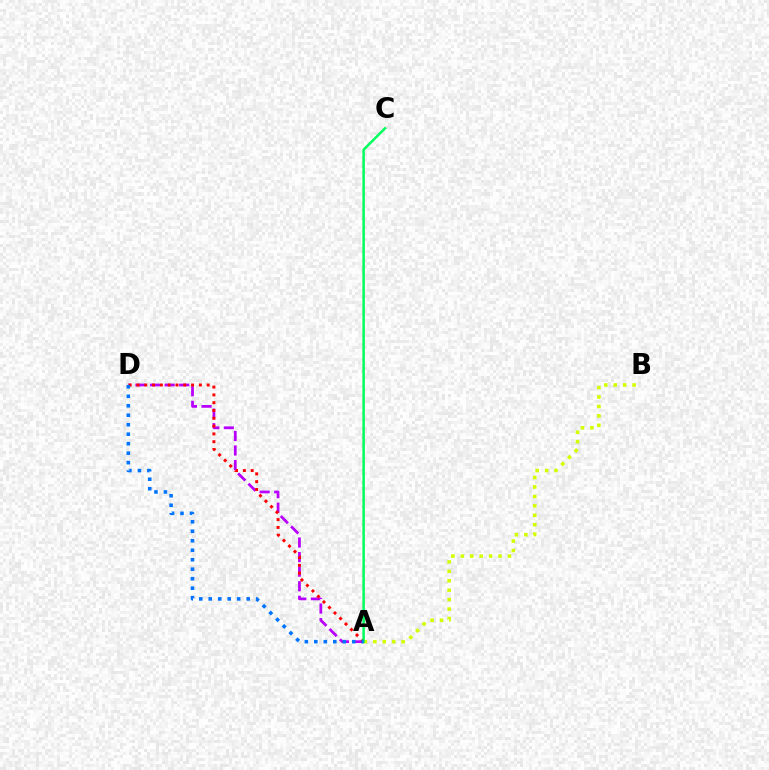{('A', 'D'): [{'color': '#b900ff', 'line_style': 'dashed', 'thickness': 1.98}, {'color': '#ff0000', 'line_style': 'dotted', 'thickness': 2.12}, {'color': '#0074ff', 'line_style': 'dotted', 'thickness': 2.58}], ('A', 'B'): [{'color': '#d1ff00', 'line_style': 'dotted', 'thickness': 2.56}], ('A', 'C'): [{'color': '#00ff5c', 'line_style': 'solid', 'thickness': 1.78}]}